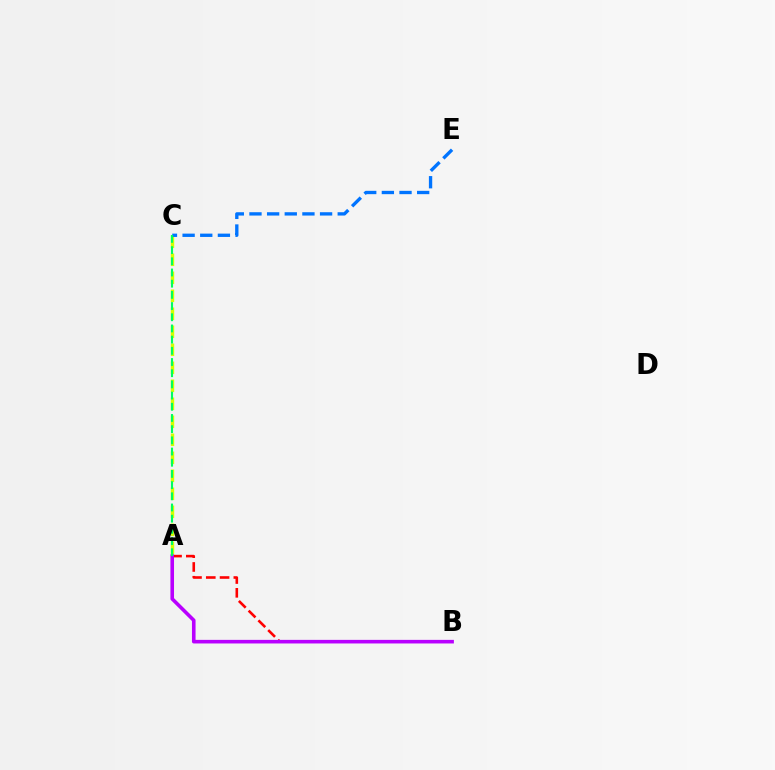{('A', 'C'): [{'color': '#d1ff00', 'line_style': 'dashed', 'thickness': 2.45}, {'color': '#00ff5c', 'line_style': 'dashed', 'thickness': 1.52}], ('A', 'B'): [{'color': '#ff0000', 'line_style': 'dashed', 'thickness': 1.87}, {'color': '#b900ff', 'line_style': 'solid', 'thickness': 2.59}], ('C', 'E'): [{'color': '#0074ff', 'line_style': 'dashed', 'thickness': 2.4}]}